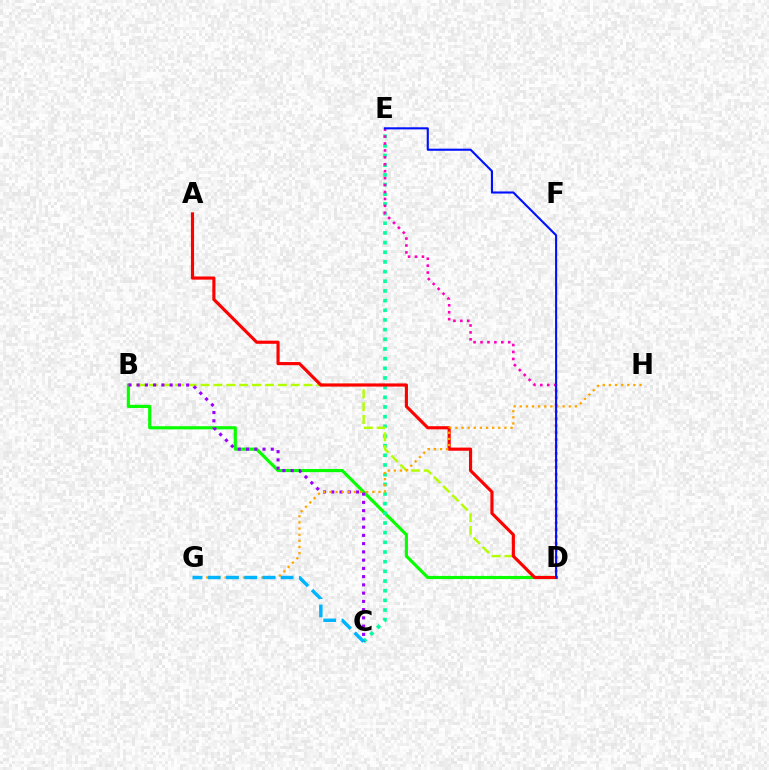{('B', 'D'): [{'color': '#08ff00', 'line_style': 'solid', 'thickness': 2.27}, {'color': '#b3ff00', 'line_style': 'dashed', 'thickness': 1.75}], ('C', 'E'): [{'color': '#00ff9d', 'line_style': 'dotted', 'thickness': 2.63}], ('B', 'C'): [{'color': '#9b00ff', 'line_style': 'dotted', 'thickness': 2.24}], ('D', 'E'): [{'color': '#ff00bd', 'line_style': 'dotted', 'thickness': 1.88}, {'color': '#0010ff', 'line_style': 'solid', 'thickness': 1.51}], ('A', 'D'): [{'color': '#ff0000', 'line_style': 'solid', 'thickness': 2.27}], ('G', 'H'): [{'color': '#ffa500', 'line_style': 'dotted', 'thickness': 1.66}], ('C', 'G'): [{'color': '#00b5ff', 'line_style': 'dashed', 'thickness': 2.47}]}